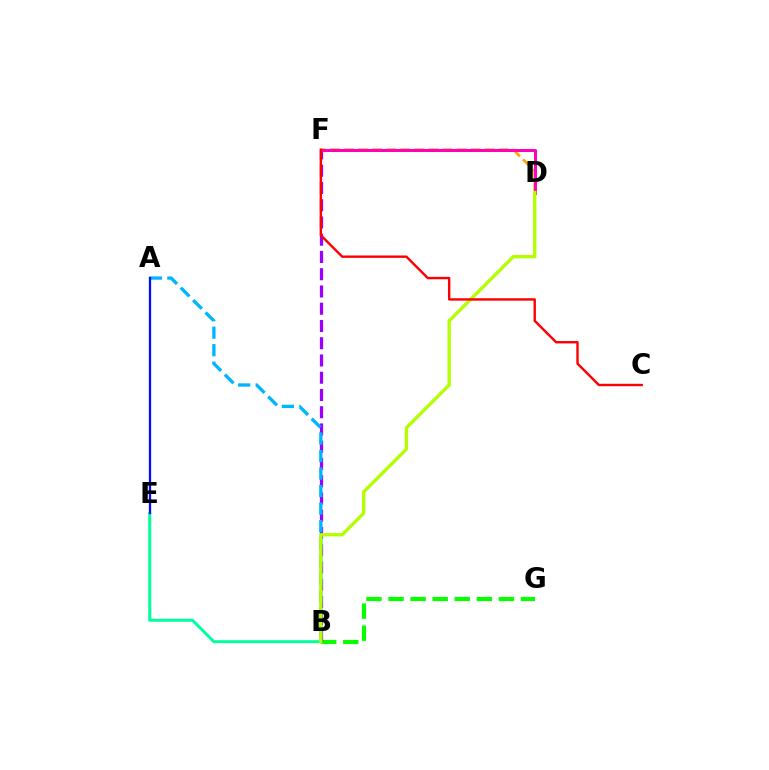{('B', 'G'): [{'color': '#08ff00', 'line_style': 'dashed', 'thickness': 3.0}], ('B', 'F'): [{'color': '#9b00ff', 'line_style': 'dashed', 'thickness': 2.34}], ('A', 'B'): [{'color': '#00b5ff', 'line_style': 'dashed', 'thickness': 2.38}], ('D', 'F'): [{'color': '#ffa500', 'line_style': 'dashed', 'thickness': 1.91}, {'color': '#ff00bd', 'line_style': 'solid', 'thickness': 2.18}], ('B', 'E'): [{'color': '#00ff9d', 'line_style': 'solid', 'thickness': 2.15}], ('A', 'E'): [{'color': '#0010ff', 'line_style': 'solid', 'thickness': 1.65}], ('B', 'D'): [{'color': '#b3ff00', 'line_style': 'solid', 'thickness': 2.39}], ('C', 'F'): [{'color': '#ff0000', 'line_style': 'solid', 'thickness': 1.73}]}